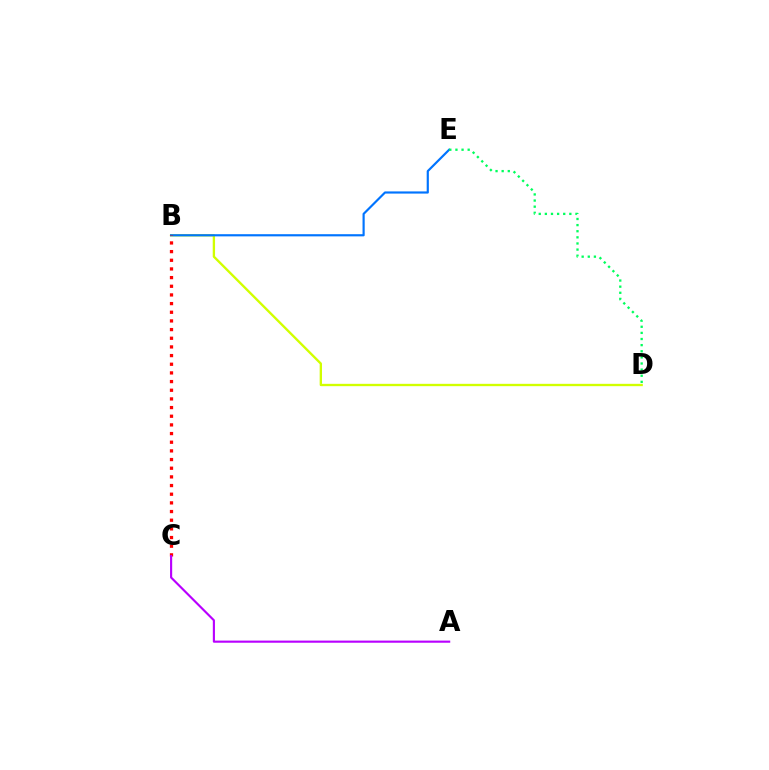{('B', 'D'): [{'color': '#d1ff00', 'line_style': 'solid', 'thickness': 1.69}], ('B', 'E'): [{'color': '#0074ff', 'line_style': 'solid', 'thickness': 1.56}], ('B', 'C'): [{'color': '#ff0000', 'line_style': 'dotted', 'thickness': 2.35}], ('D', 'E'): [{'color': '#00ff5c', 'line_style': 'dotted', 'thickness': 1.66}], ('A', 'C'): [{'color': '#b900ff', 'line_style': 'solid', 'thickness': 1.54}]}